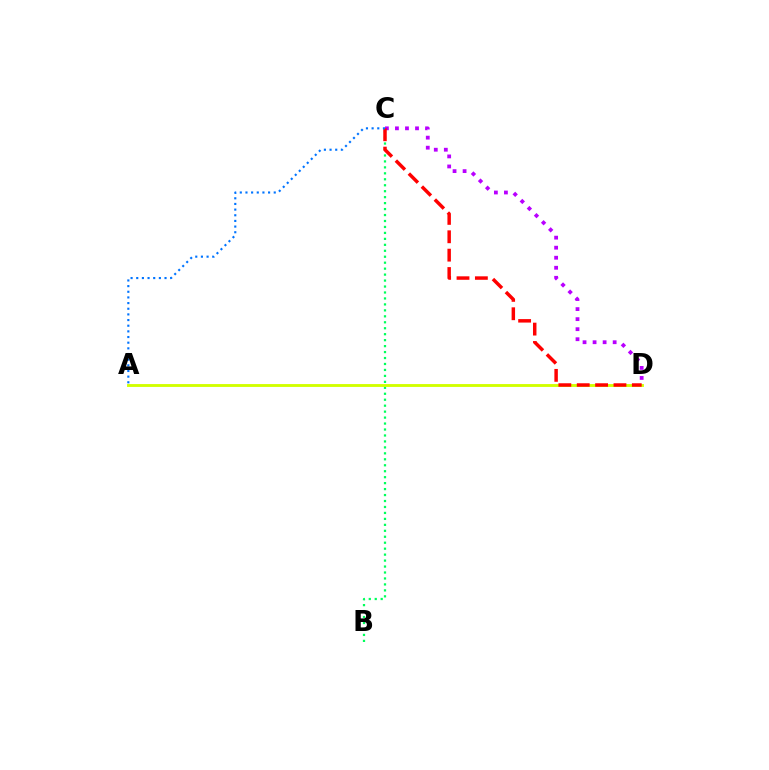{('C', 'D'): [{'color': '#b900ff', 'line_style': 'dotted', 'thickness': 2.73}, {'color': '#ff0000', 'line_style': 'dashed', 'thickness': 2.5}], ('B', 'C'): [{'color': '#00ff5c', 'line_style': 'dotted', 'thickness': 1.62}], ('A', 'D'): [{'color': '#d1ff00', 'line_style': 'solid', 'thickness': 2.06}], ('A', 'C'): [{'color': '#0074ff', 'line_style': 'dotted', 'thickness': 1.54}]}